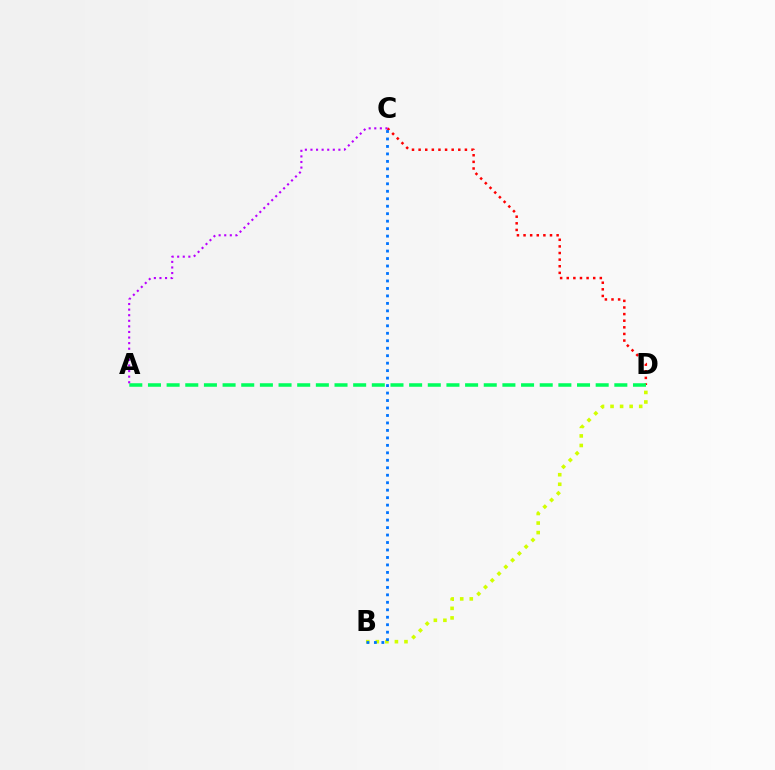{('C', 'D'): [{'color': '#ff0000', 'line_style': 'dotted', 'thickness': 1.8}], ('A', 'D'): [{'color': '#00ff5c', 'line_style': 'dashed', 'thickness': 2.53}], ('A', 'C'): [{'color': '#b900ff', 'line_style': 'dotted', 'thickness': 1.52}], ('B', 'D'): [{'color': '#d1ff00', 'line_style': 'dotted', 'thickness': 2.59}], ('B', 'C'): [{'color': '#0074ff', 'line_style': 'dotted', 'thickness': 2.03}]}